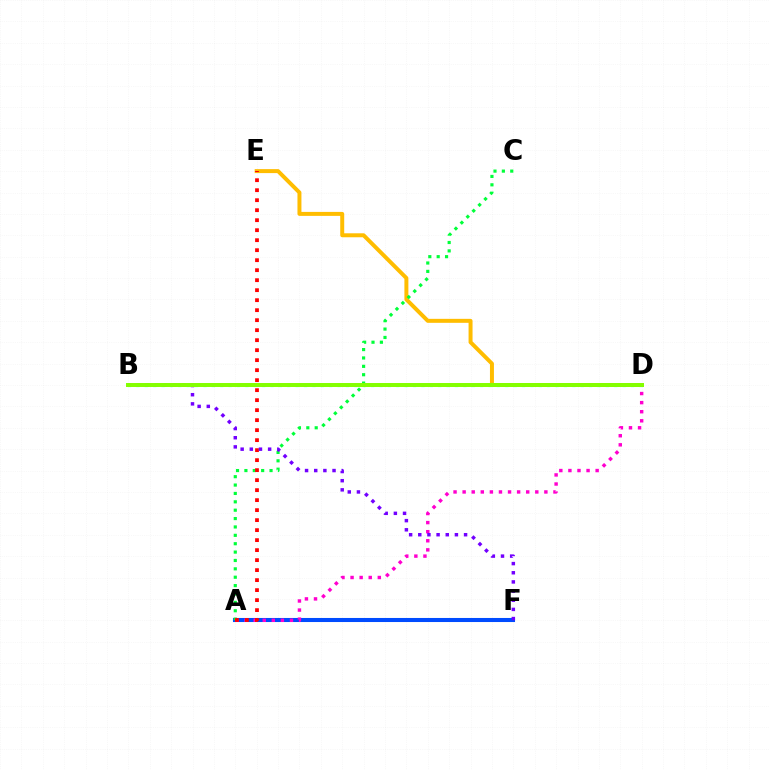{('A', 'F'): [{'color': '#004bff', 'line_style': 'solid', 'thickness': 2.93}], ('D', 'E'): [{'color': '#ffbd00', 'line_style': 'solid', 'thickness': 2.86}], ('A', 'D'): [{'color': '#ff00cf', 'line_style': 'dotted', 'thickness': 2.47}], ('A', 'C'): [{'color': '#00ff39', 'line_style': 'dotted', 'thickness': 2.28}], ('B', 'D'): [{'color': '#00fff6', 'line_style': 'dotted', 'thickness': 2.28}, {'color': '#84ff00', 'line_style': 'solid', 'thickness': 2.86}], ('A', 'E'): [{'color': '#ff0000', 'line_style': 'dotted', 'thickness': 2.72}], ('B', 'F'): [{'color': '#7200ff', 'line_style': 'dotted', 'thickness': 2.49}]}